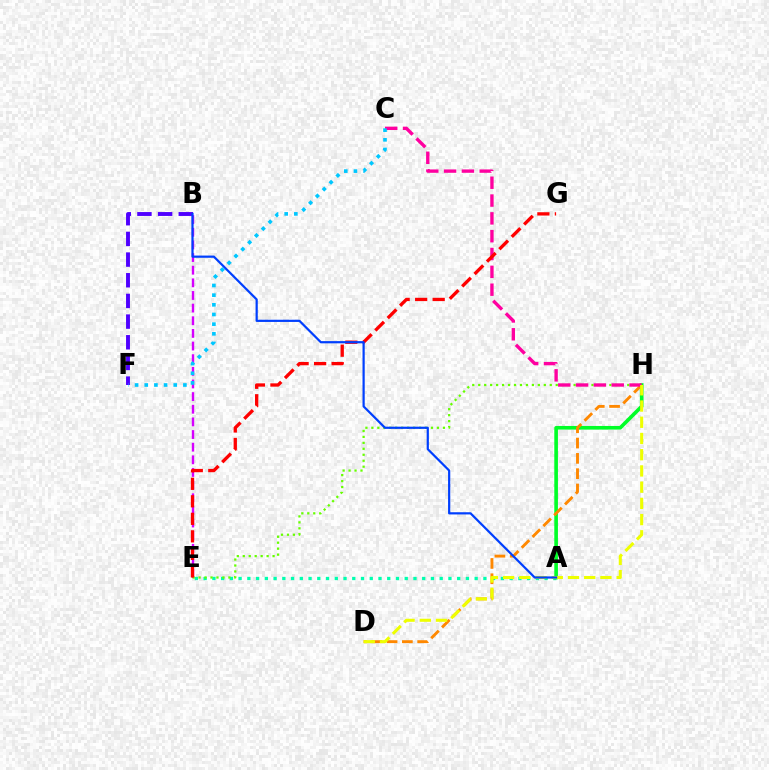{('A', 'E'): [{'color': '#00ffaf', 'line_style': 'dotted', 'thickness': 2.38}], ('B', 'F'): [{'color': '#4f00ff', 'line_style': 'dashed', 'thickness': 2.81}], ('B', 'E'): [{'color': '#d600ff', 'line_style': 'dashed', 'thickness': 1.72}], ('A', 'H'): [{'color': '#00ff27', 'line_style': 'solid', 'thickness': 2.62}], ('D', 'H'): [{'color': '#ff8800', 'line_style': 'dashed', 'thickness': 2.08}, {'color': '#eeff00', 'line_style': 'dashed', 'thickness': 2.2}], ('E', 'H'): [{'color': '#66ff00', 'line_style': 'dotted', 'thickness': 1.62}], ('C', 'H'): [{'color': '#ff00a0', 'line_style': 'dashed', 'thickness': 2.42}], ('E', 'G'): [{'color': '#ff0000', 'line_style': 'dashed', 'thickness': 2.38}], ('A', 'B'): [{'color': '#003fff', 'line_style': 'solid', 'thickness': 1.59}], ('C', 'F'): [{'color': '#00c7ff', 'line_style': 'dotted', 'thickness': 2.63}]}